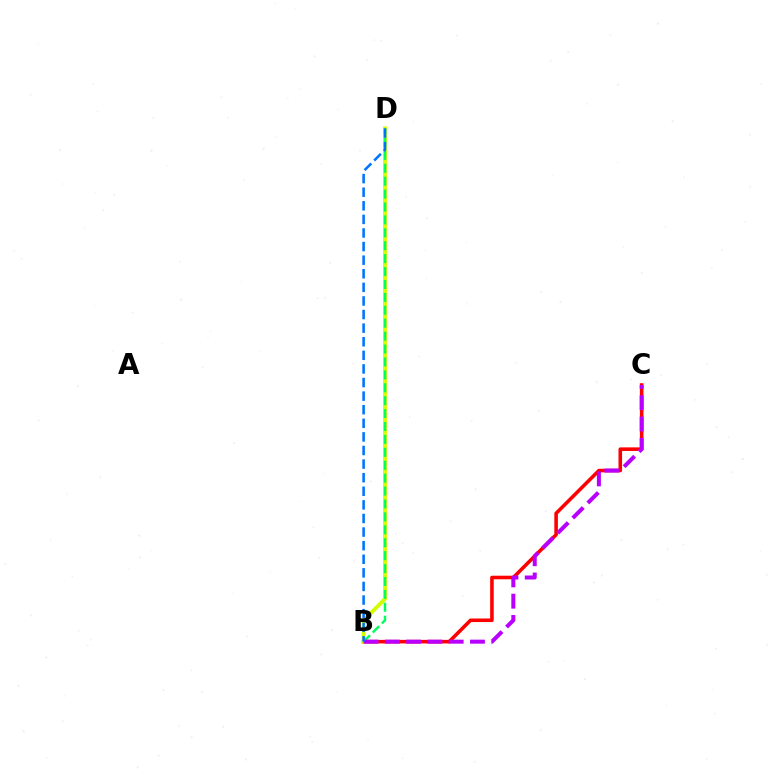{('B', 'C'): [{'color': '#ff0000', 'line_style': 'solid', 'thickness': 2.58}, {'color': '#b900ff', 'line_style': 'dashed', 'thickness': 2.89}], ('B', 'D'): [{'color': '#d1ff00', 'line_style': 'solid', 'thickness': 2.77}, {'color': '#00ff5c', 'line_style': 'dashed', 'thickness': 1.75}, {'color': '#0074ff', 'line_style': 'dashed', 'thickness': 1.85}]}